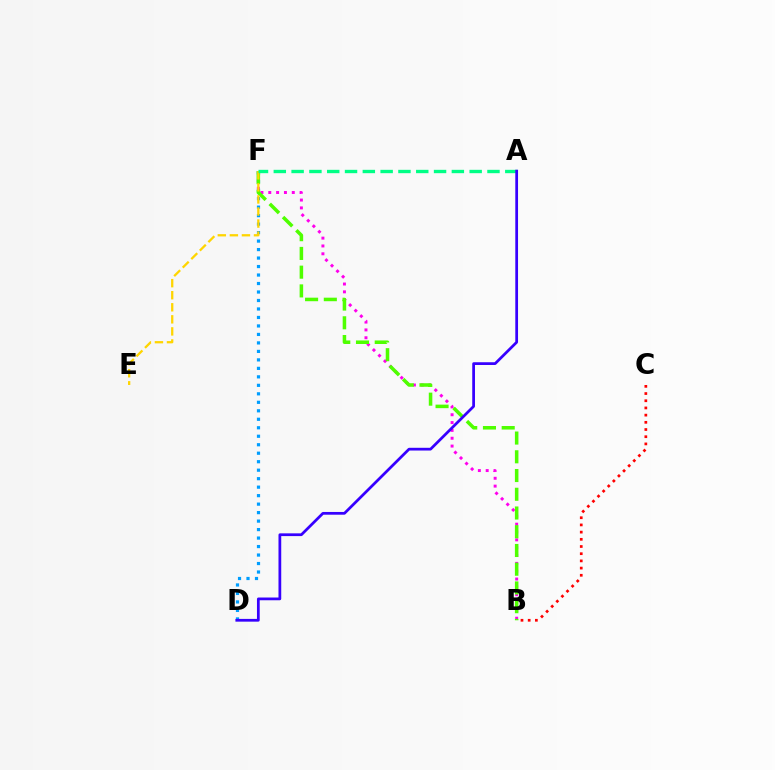{('B', 'C'): [{'color': '#ff0000', 'line_style': 'dotted', 'thickness': 1.95}], ('D', 'F'): [{'color': '#009eff', 'line_style': 'dotted', 'thickness': 2.31}], ('B', 'F'): [{'color': '#ff00ed', 'line_style': 'dotted', 'thickness': 2.13}, {'color': '#4fff00', 'line_style': 'dashed', 'thickness': 2.55}], ('E', 'F'): [{'color': '#ffd500', 'line_style': 'dashed', 'thickness': 1.64}], ('A', 'F'): [{'color': '#00ff86', 'line_style': 'dashed', 'thickness': 2.42}], ('A', 'D'): [{'color': '#3700ff', 'line_style': 'solid', 'thickness': 1.98}]}